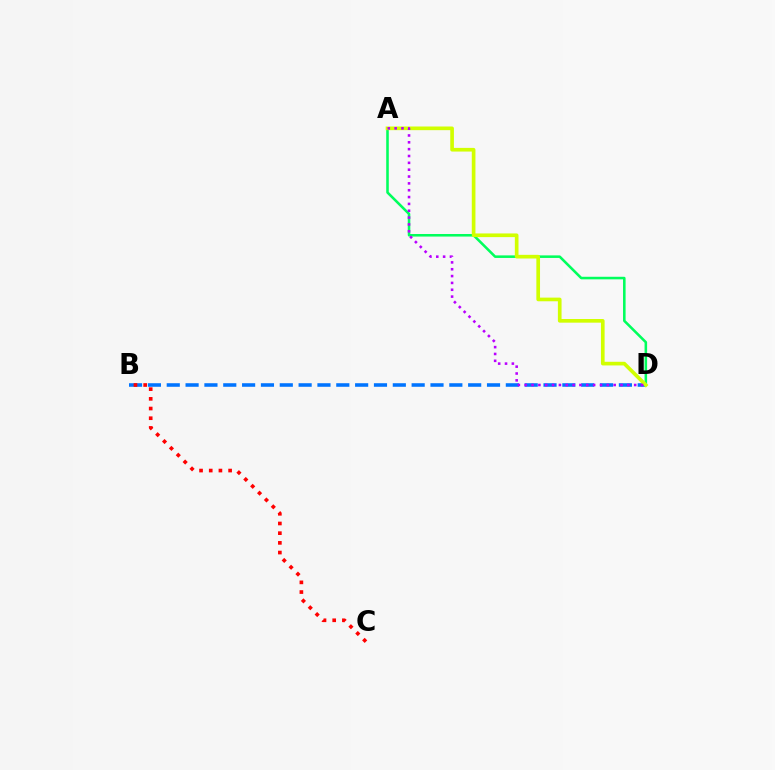{('B', 'D'): [{'color': '#0074ff', 'line_style': 'dashed', 'thickness': 2.56}], ('A', 'D'): [{'color': '#00ff5c', 'line_style': 'solid', 'thickness': 1.84}, {'color': '#d1ff00', 'line_style': 'solid', 'thickness': 2.64}, {'color': '#b900ff', 'line_style': 'dotted', 'thickness': 1.86}], ('B', 'C'): [{'color': '#ff0000', 'line_style': 'dotted', 'thickness': 2.63}]}